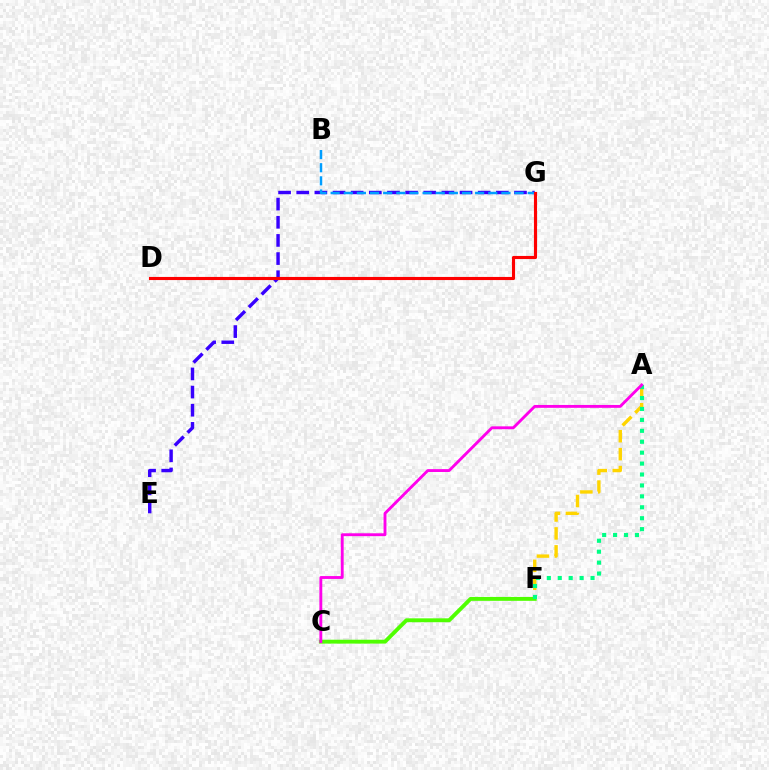{('E', 'G'): [{'color': '#3700ff', 'line_style': 'dashed', 'thickness': 2.47}], ('A', 'F'): [{'color': '#ffd500', 'line_style': 'dashed', 'thickness': 2.44}, {'color': '#00ff86', 'line_style': 'dotted', 'thickness': 2.97}], ('B', 'G'): [{'color': '#009eff', 'line_style': 'dashed', 'thickness': 1.78}], ('C', 'F'): [{'color': '#4fff00', 'line_style': 'solid', 'thickness': 2.8}], ('D', 'G'): [{'color': '#ff0000', 'line_style': 'solid', 'thickness': 2.24}], ('A', 'C'): [{'color': '#ff00ed', 'line_style': 'solid', 'thickness': 2.07}]}